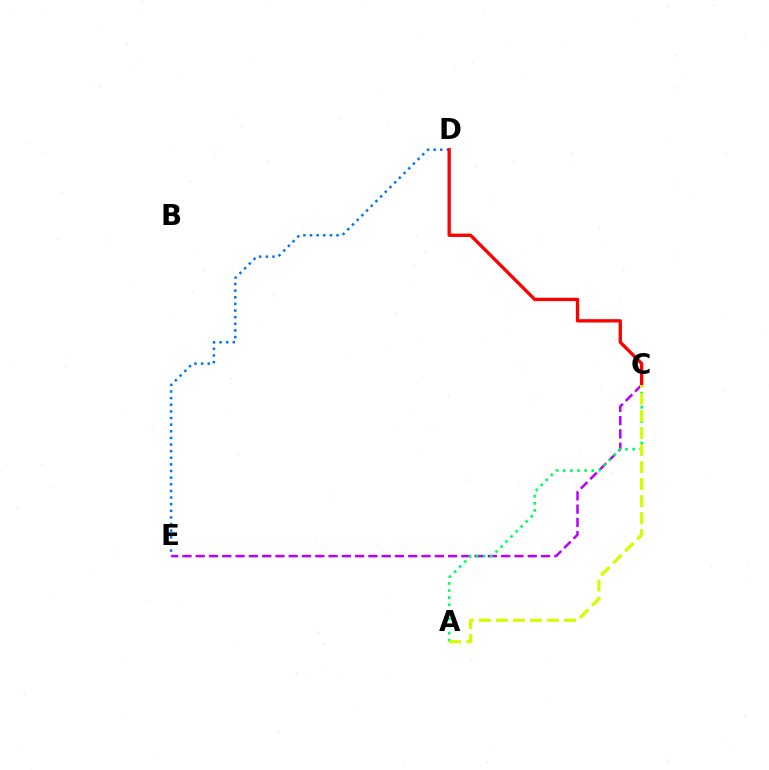{('C', 'E'): [{'color': '#b900ff', 'line_style': 'dashed', 'thickness': 1.8}], ('D', 'E'): [{'color': '#0074ff', 'line_style': 'dotted', 'thickness': 1.8}], ('C', 'D'): [{'color': '#ff0000', 'line_style': 'solid', 'thickness': 2.39}], ('A', 'C'): [{'color': '#00ff5c', 'line_style': 'dotted', 'thickness': 1.93}, {'color': '#d1ff00', 'line_style': 'dashed', 'thickness': 2.31}]}